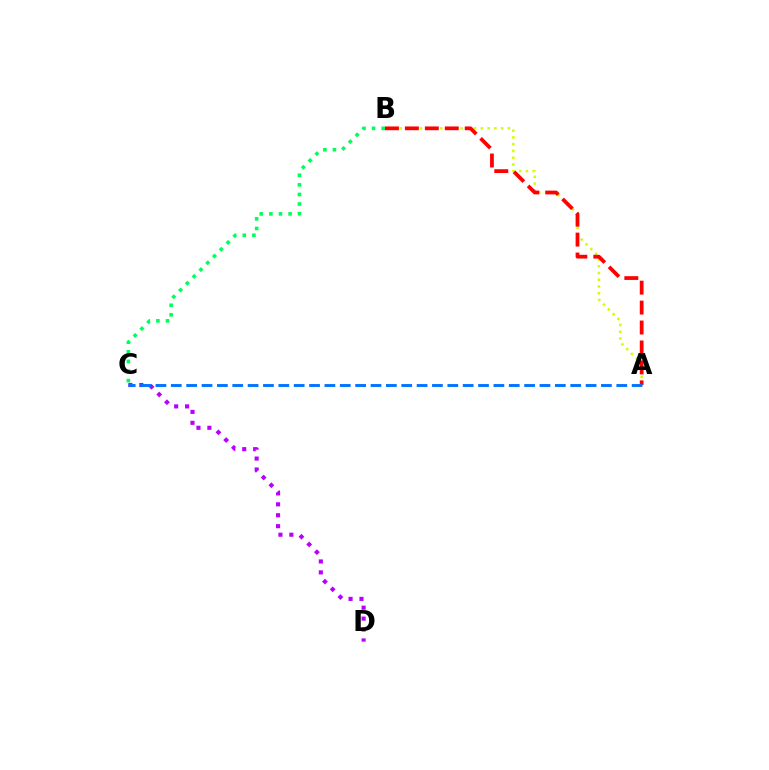{('C', 'D'): [{'color': '#b900ff', 'line_style': 'dotted', 'thickness': 2.97}], ('B', 'C'): [{'color': '#00ff5c', 'line_style': 'dotted', 'thickness': 2.61}], ('A', 'B'): [{'color': '#d1ff00', 'line_style': 'dotted', 'thickness': 1.84}, {'color': '#ff0000', 'line_style': 'dashed', 'thickness': 2.71}], ('A', 'C'): [{'color': '#0074ff', 'line_style': 'dashed', 'thickness': 2.09}]}